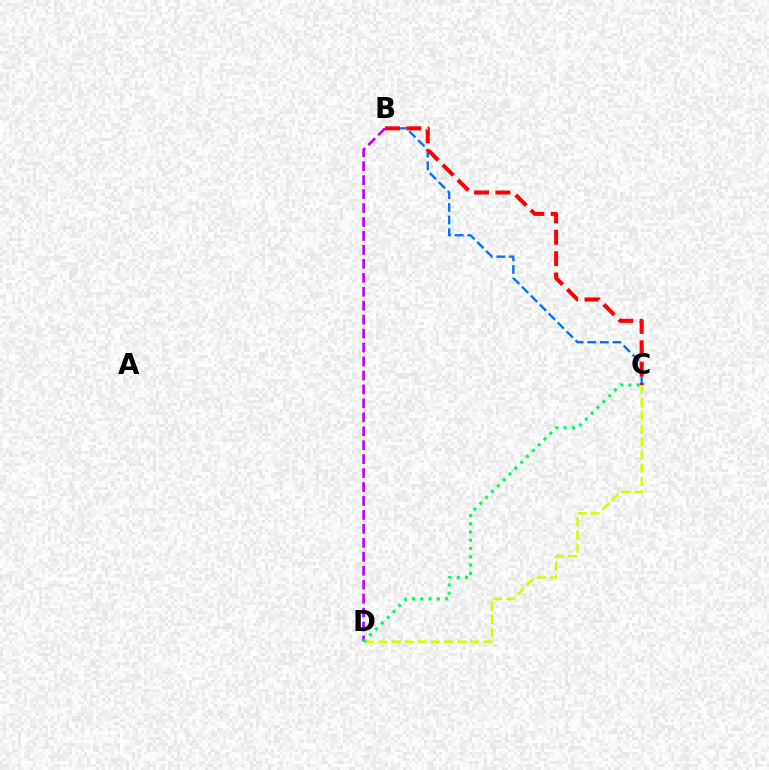{('C', 'D'): [{'color': '#d1ff00', 'line_style': 'dashed', 'thickness': 1.78}, {'color': '#00ff5c', 'line_style': 'dotted', 'thickness': 2.24}], ('B', 'C'): [{'color': '#0074ff', 'line_style': 'dashed', 'thickness': 1.72}, {'color': '#ff0000', 'line_style': 'dashed', 'thickness': 2.9}], ('B', 'D'): [{'color': '#b900ff', 'line_style': 'dashed', 'thickness': 1.9}]}